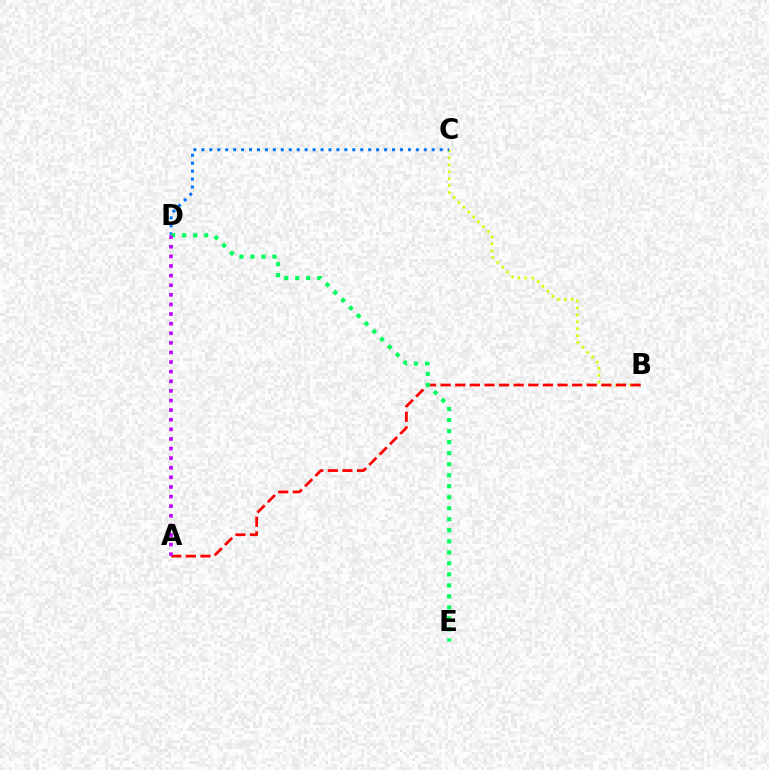{('B', 'C'): [{'color': '#d1ff00', 'line_style': 'dotted', 'thickness': 1.88}], ('C', 'D'): [{'color': '#0074ff', 'line_style': 'dotted', 'thickness': 2.16}], ('A', 'B'): [{'color': '#ff0000', 'line_style': 'dashed', 'thickness': 1.99}], ('D', 'E'): [{'color': '#00ff5c', 'line_style': 'dotted', 'thickness': 2.99}], ('A', 'D'): [{'color': '#b900ff', 'line_style': 'dotted', 'thickness': 2.61}]}